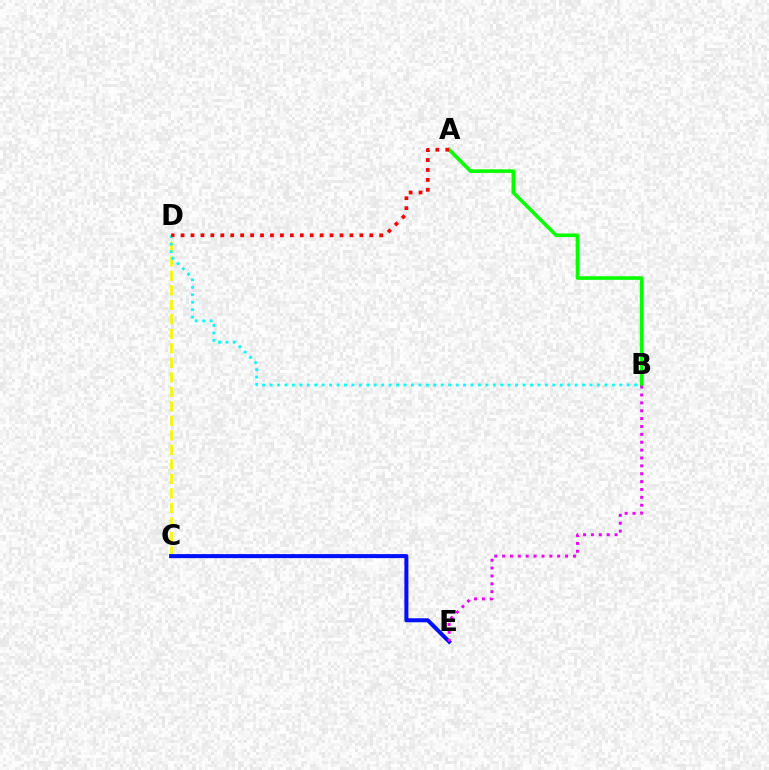{('C', 'D'): [{'color': '#fcf500', 'line_style': 'dashed', 'thickness': 1.97}], ('A', 'B'): [{'color': '#08ff00', 'line_style': 'solid', 'thickness': 2.61}], ('B', 'D'): [{'color': '#00fff6', 'line_style': 'dotted', 'thickness': 2.02}], ('A', 'D'): [{'color': '#ff0000', 'line_style': 'dotted', 'thickness': 2.7}], ('C', 'E'): [{'color': '#0010ff', 'line_style': 'solid', 'thickness': 2.9}], ('B', 'E'): [{'color': '#ee00ff', 'line_style': 'dotted', 'thickness': 2.14}]}